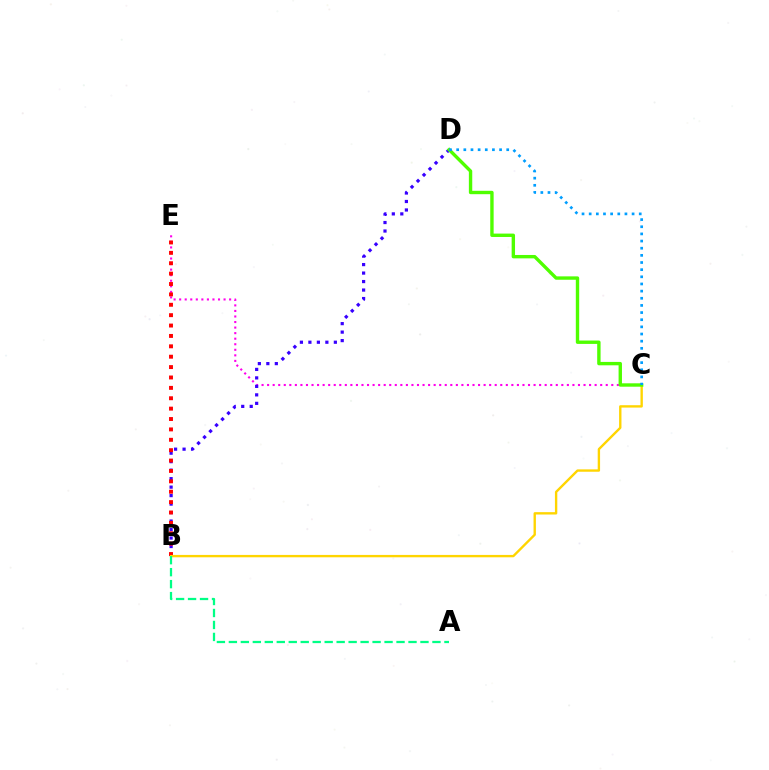{('C', 'E'): [{'color': '#ff00ed', 'line_style': 'dotted', 'thickness': 1.51}], ('B', 'D'): [{'color': '#3700ff', 'line_style': 'dotted', 'thickness': 2.31}], ('B', 'E'): [{'color': '#ff0000', 'line_style': 'dotted', 'thickness': 2.82}], ('B', 'C'): [{'color': '#ffd500', 'line_style': 'solid', 'thickness': 1.71}], ('A', 'B'): [{'color': '#00ff86', 'line_style': 'dashed', 'thickness': 1.63}], ('C', 'D'): [{'color': '#4fff00', 'line_style': 'solid', 'thickness': 2.44}, {'color': '#009eff', 'line_style': 'dotted', 'thickness': 1.94}]}